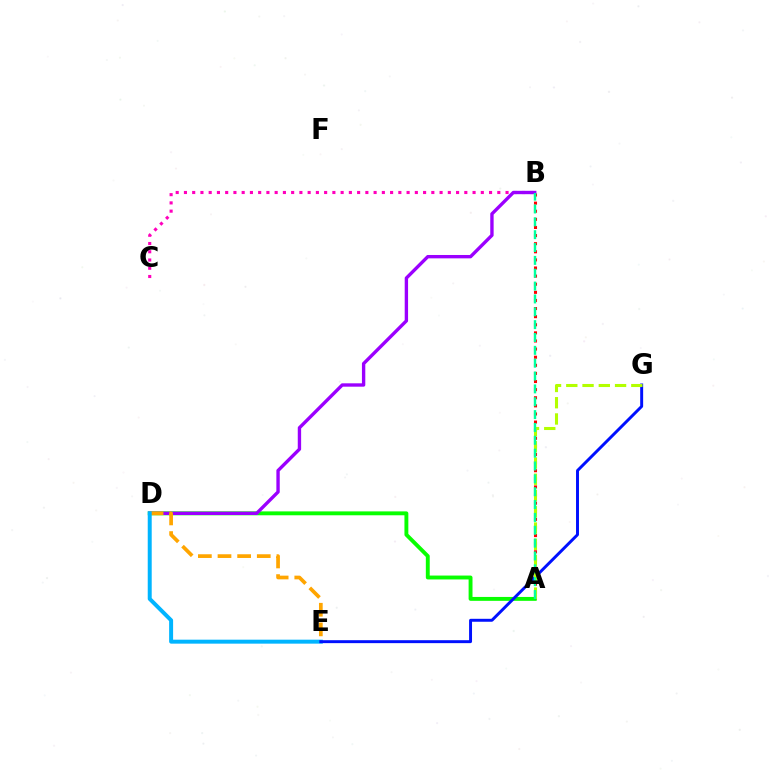{('B', 'C'): [{'color': '#ff00bd', 'line_style': 'dotted', 'thickness': 2.24}], ('A', 'B'): [{'color': '#ff0000', 'line_style': 'dotted', 'thickness': 2.2}, {'color': '#00ff9d', 'line_style': 'dashed', 'thickness': 1.75}], ('A', 'D'): [{'color': '#08ff00', 'line_style': 'solid', 'thickness': 2.8}], ('B', 'D'): [{'color': '#9b00ff', 'line_style': 'solid', 'thickness': 2.42}], ('D', 'E'): [{'color': '#ffa500', 'line_style': 'dashed', 'thickness': 2.67}, {'color': '#00b5ff', 'line_style': 'solid', 'thickness': 2.86}], ('E', 'G'): [{'color': '#0010ff', 'line_style': 'solid', 'thickness': 2.12}], ('A', 'G'): [{'color': '#b3ff00', 'line_style': 'dashed', 'thickness': 2.21}]}